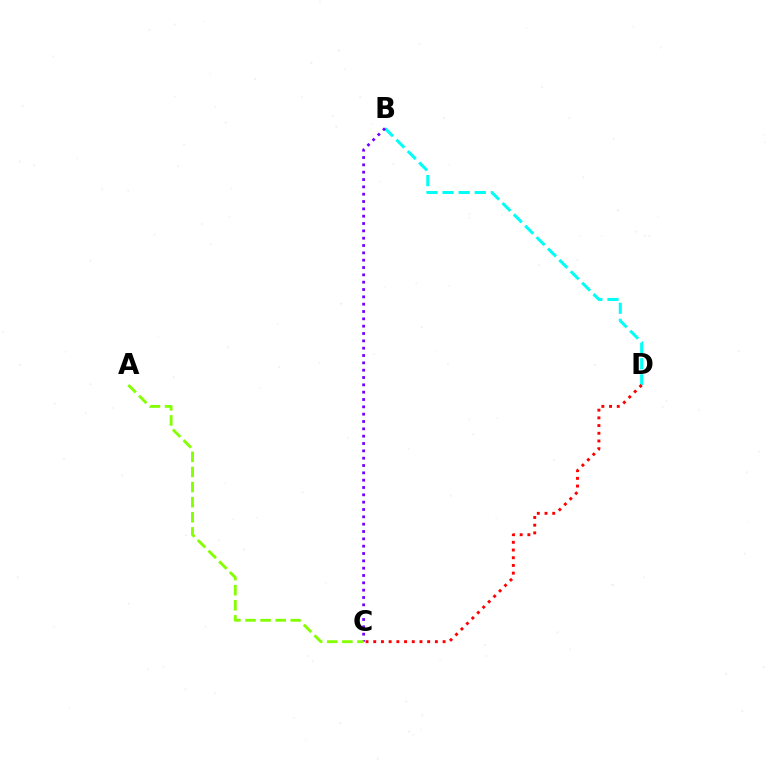{('B', 'D'): [{'color': '#00fff6', 'line_style': 'dashed', 'thickness': 2.19}], ('B', 'C'): [{'color': '#7200ff', 'line_style': 'dotted', 'thickness': 1.99}], ('A', 'C'): [{'color': '#84ff00', 'line_style': 'dashed', 'thickness': 2.05}], ('C', 'D'): [{'color': '#ff0000', 'line_style': 'dotted', 'thickness': 2.09}]}